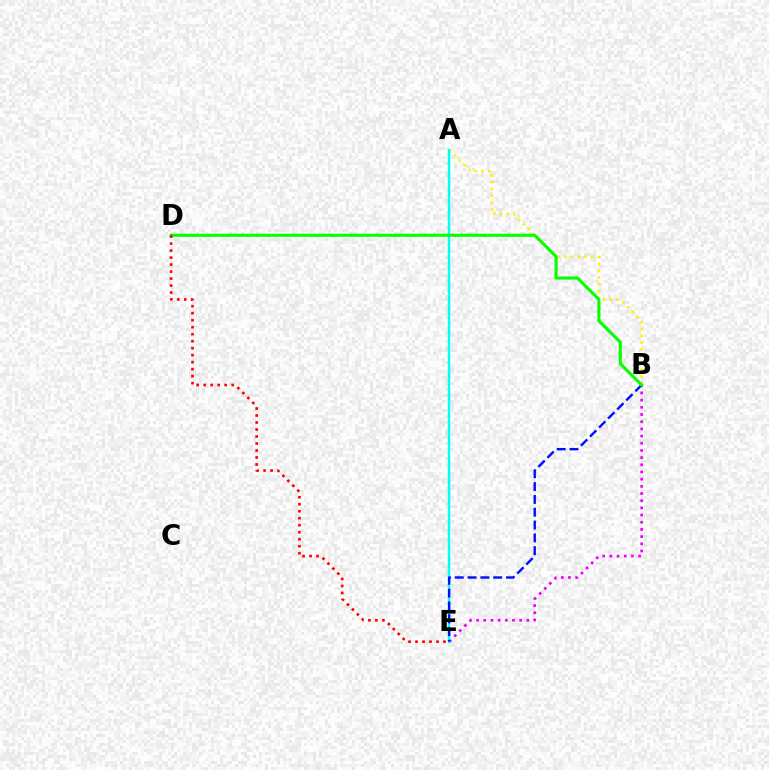{('A', 'B'): [{'color': '#fcf500', 'line_style': 'dotted', 'thickness': 1.85}], ('B', 'E'): [{'color': '#ee00ff', 'line_style': 'dotted', 'thickness': 1.95}, {'color': '#0010ff', 'line_style': 'dashed', 'thickness': 1.74}], ('A', 'E'): [{'color': '#00fff6', 'line_style': 'solid', 'thickness': 1.76}], ('B', 'D'): [{'color': '#08ff00', 'line_style': 'solid', 'thickness': 2.25}], ('D', 'E'): [{'color': '#ff0000', 'line_style': 'dotted', 'thickness': 1.9}]}